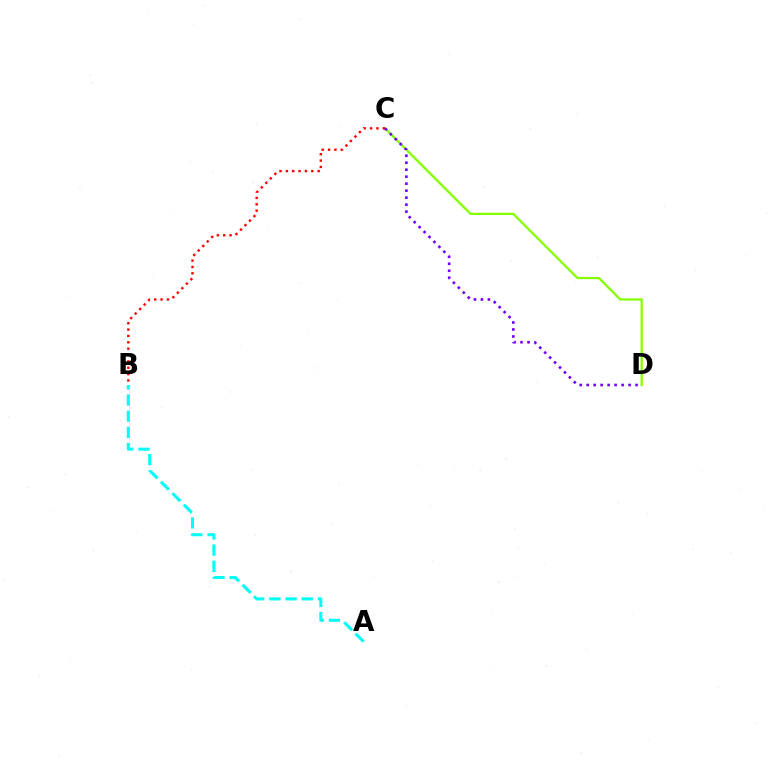{('C', 'D'): [{'color': '#84ff00', 'line_style': 'solid', 'thickness': 1.63}, {'color': '#7200ff', 'line_style': 'dotted', 'thickness': 1.9}], ('A', 'B'): [{'color': '#00fff6', 'line_style': 'dashed', 'thickness': 2.2}], ('B', 'C'): [{'color': '#ff0000', 'line_style': 'dotted', 'thickness': 1.73}]}